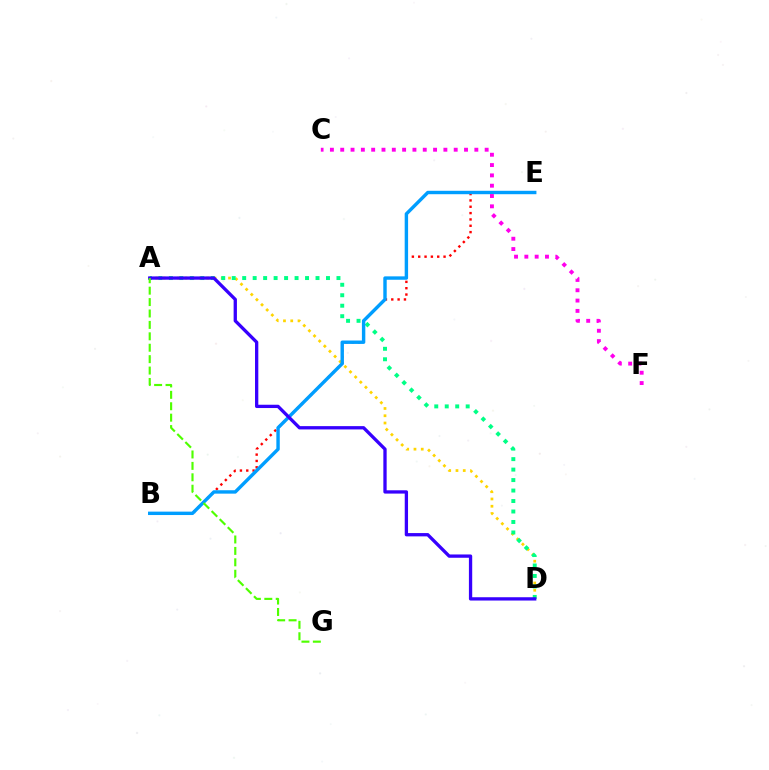{('B', 'E'): [{'color': '#ff0000', 'line_style': 'dotted', 'thickness': 1.72}, {'color': '#009eff', 'line_style': 'solid', 'thickness': 2.46}], ('A', 'D'): [{'color': '#ffd500', 'line_style': 'dotted', 'thickness': 1.97}, {'color': '#00ff86', 'line_style': 'dotted', 'thickness': 2.85}, {'color': '#3700ff', 'line_style': 'solid', 'thickness': 2.38}], ('C', 'F'): [{'color': '#ff00ed', 'line_style': 'dotted', 'thickness': 2.8}], ('A', 'G'): [{'color': '#4fff00', 'line_style': 'dashed', 'thickness': 1.55}]}